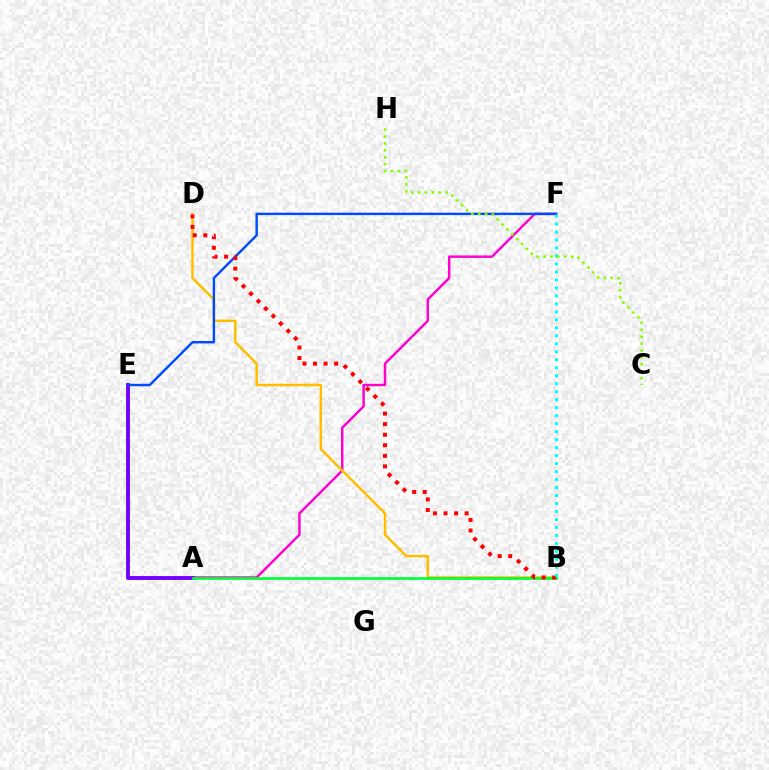{('A', 'F'): [{'color': '#ff00cf', 'line_style': 'solid', 'thickness': 1.76}], ('B', 'D'): [{'color': '#ffbd00', 'line_style': 'solid', 'thickness': 1.78}, {'color': '#ff0000', 'line_style': 'dotted', 'thickness': 2.87}], ('A', 'E'): [{'color': '#7200ff', 'line_style': 'solid', 'thickness': 2.8}], ('E', 'F'): [{'color': '#004bff', 'line_style': 'solid', 'thickness': 1.75}], ('A', 'B'): [{'color': '#00ff39', 'line_style': 'solid', 'thickness': 1.95}], ('B', 'F'): [{'color': '#00fff6', 'line_style': 'dotted', 'thickness': 2.17}], ('C', 'H'): [{'color': '#84ff00', 'line_style': 'dotted', 'thickness': 1.88}]}